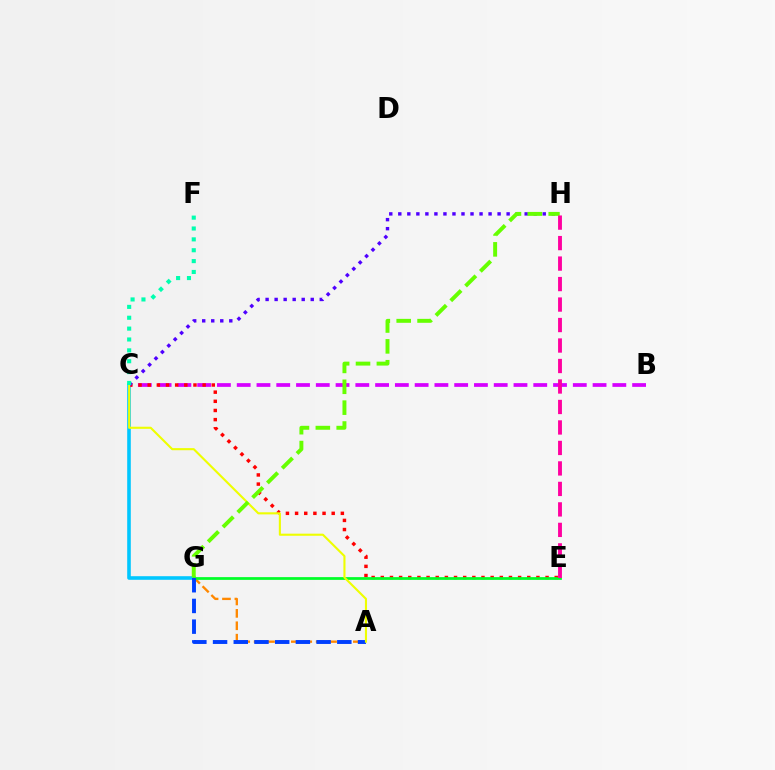{('A', 'G'): [{'color': '#ff8800', 'line_style': 'dashed', 'thickness': 1.69}, {'color': '#003fff', 'line_style': 'dashed', 'thickness': 2.81}], ('C', 'G'): [{'color': '#00c7ff', 'line_style': 'solid', 'thickness': 2.59}], ('B', 'C'): [{'color': '#d600ff', 'line_style': 'dashed', 'thickness': 2.69}], ('C', 'E'): [{'color': '#ff0000', 'line_style': 'dotted', 'thickness': 2.49}], ('E', 'G'): [{'color': '#00ff27', 'line_style': 'solid', 'thickness': 1.98}], ('C', 'H'): [{'color': '#4f00ff', 'line_style': 'dotted', 'thickness': 2.45}], ('A', 'C'): [{'color': '#eeff00', 'line_style': 'solid', 'thickness': 1.52}], ('G', 'H'): [{'color': '#66ff00', 'line_style': 'dashed', 'thickness': 2.83}], ('C', 'F'): [{'color': '#00ffaf', 'line_style': 'dotted', 'thickness': 2.95}], ('E', 'H'): [{'color': '#ff00a0', 'line_style': 'dashed', 'thickness': 2.78}]}